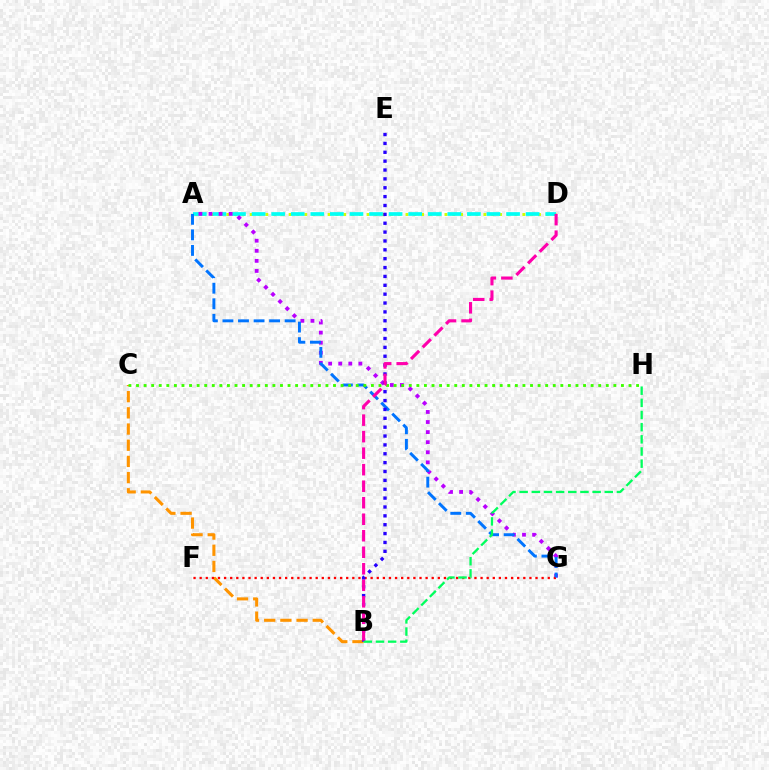{('A', 'D'): [{'color': '#d1ff00', 'line_style': 'dotted', 'thickness': 2.12}, {'color': '#00fff6', 'line_style': 'dashed', 'thickness': 2.66}], ('B', 'C'): [{'color': '#ff9400', 'line_style': 'dashed', 'thickness': 2.2}], ('A', 'G'): [{'color': '#b900ff', 'line_style': 'dotted', 'thickness': 2.74}, {'color': '#0074ff', 'line_style': 'dashed', 'thickness': 2.11}], ('F', 'G'): [{'color': '#ff0000', 'line_style': 'dotted', 'thickness': 1.66}], ('B', 'E'): [{'color': '#2500ff', 'line_style': 'dotted', 'thickness': 2.41}], ('B', 'H'): [{'color': '#00ff5c', 'line_style': 'dashed', 'thickness': 1.65}], ('C', 'H'): [{'color': '#3dff00', 'line_style': 'dotted', 'thickness': 2.06}], ('B', 'D'): [{'color': '#ff00ac', 'line_style': 'dashed', 'thickness': 2.24}]}